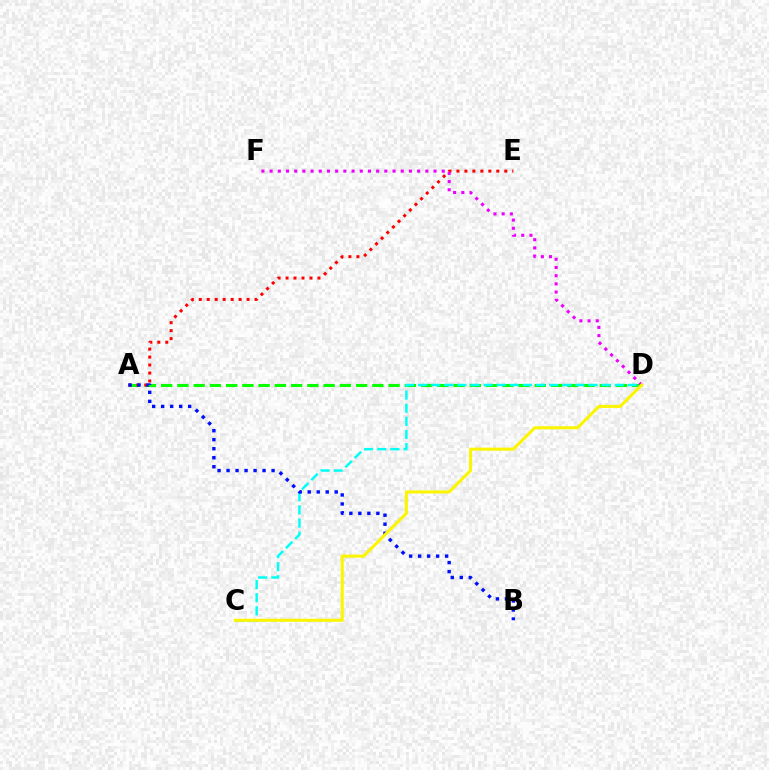{('A', 'D'): [{'color': '#08ff00', 'line_style': 'dashed', 'thickness': 2.21}], ('C', 'D'): [{'color': '#00fff6', 'line_style': 'dashed', 'thickness': 1.78}, {'color': '#fcf500', 'line_style': 'solid', 'thickness': 2.2}], ('A', 'E'): [{'color': '#ff0000', 'line_style': 'dotted', 'thickness': 2.17}], ('A', 'B'): [{'color': '#0010ff', 'line_style': 'dotted', 'thickness': 2.45}], ('D', 'F'): [{'color': '#ee00ff', 'line_style': 'dotted', 'thickness': 2.23}]}